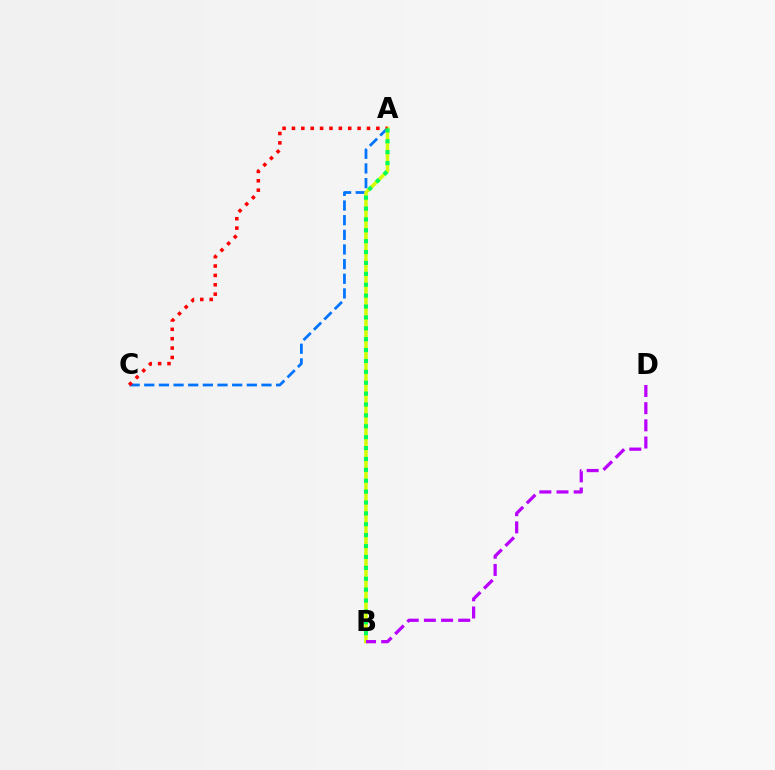{('A', 'C'): [{'color': '#0074ff', 'line_style': 'dashed', 'thickness': 1.99}, {'color': '#ff0000', 'line_style': 'dotted', 'thickness': 2.55}], ('A', 'B'): [{'color': '#d1ff00', 'line_style': 'solid', 'thickness': 2.53}, {'color': '#00ff5c', 'line_style': 'dotted', 'thickness': 2.96}], ('B', 'D'): [{'color': '#b900ff', 'line_style': 'dashed', 'thickness': 2.33}]}